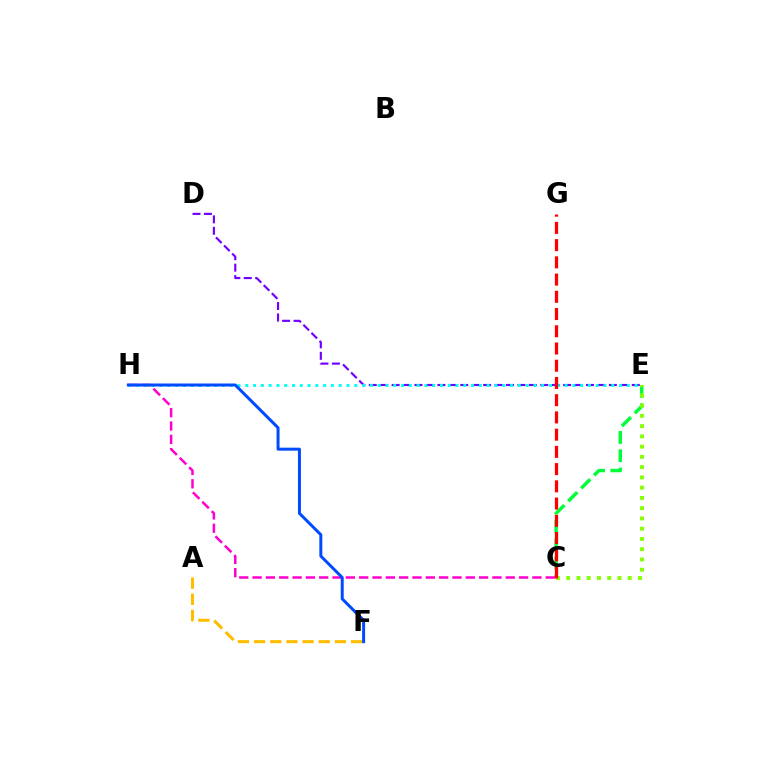{('C', 'E'): [{'color': '#00ff39', 'line_style': 'dashed', 'thickness': 2.49}, {'color': '#84ff00', 'line_style': 'dotted', 'thickness': 2.79}], ('C', 'H'): [{'color': '#ff00cf', 'line_style': 'dashed', 'thickness': 1.81}], ('D', 'E'): [{'color': '#7200ff', 'line_style': 'dashed', 'thickness': 1.55}], ('A', 'F'): [{'color': '#ffbd00', 'line_style': 'dashed', 'thickness': 2.2}], ('E', 'H'): [{'color': '#00fff6', 'line_style': 'dotted', 'thickness': 2.12}], ('C', 'G'): [{'color': '#ff0000', 'line_style': 'dashed', 'thickness': 2.34}], ('F', 'H'): [{'color': '#004bff', 'line_style': 'solid', 'thickness': 2.15}]}